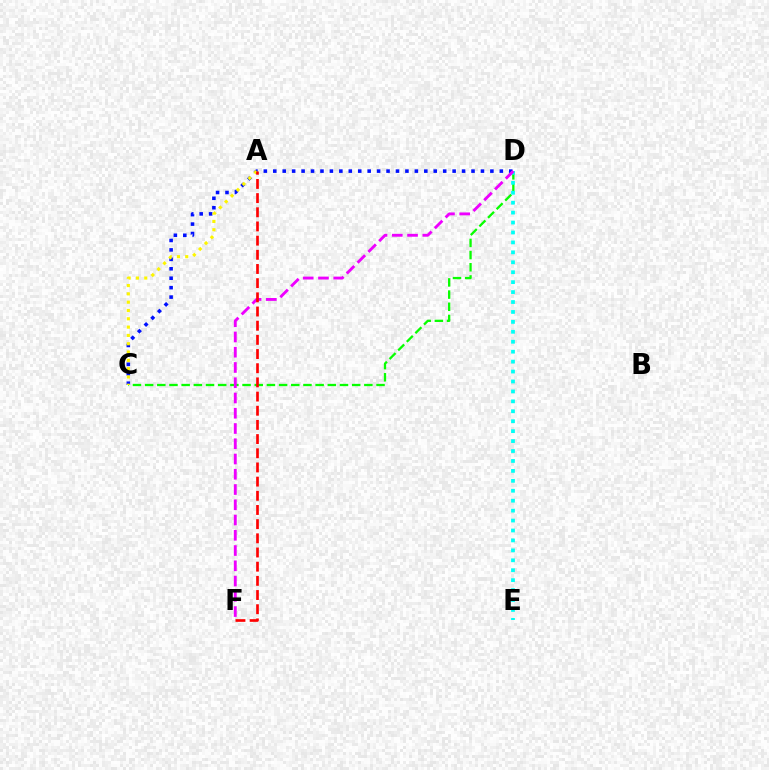{('C', 'D'): [{'color': '#08ff00', 'line_style': 'dashed', 'thickness': 1.65}, {'color': '#0010ff', 'line_style': 'dotted', 'thickness': 2.56}], ('D', 'E'): [{'color': '#00fff6', 'line_style': 'dotted', 'thickness': 2.7}], ('A', 'C'): [{'color': '#fcf500', 'line_style': 'dotted', 'thickness': 2.26}], ('D', 'F'): [{'color': '#ee00ff', 'line_style': 'dashed', 'thickness': 2.07}], ('A', 'F'): [{'color': '#ff0000', 'line_style': 'dashed', 'thickness': 1.93}]}